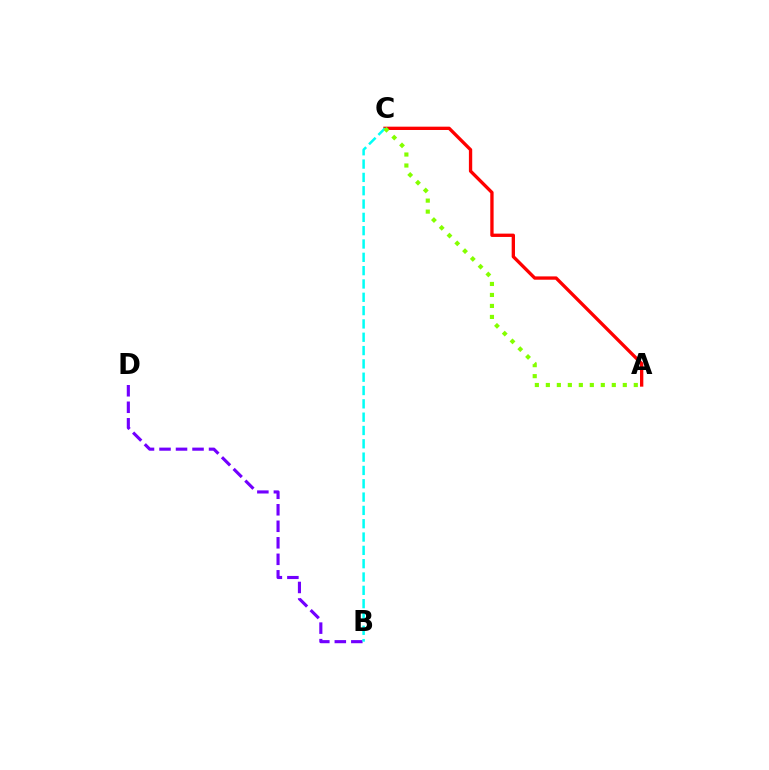{('A', 'C'): [{'color': '#ff0000', 'line_style': 'solid', 'thickness': 2.39}, {'color': '#84ff00', 'line_style': 'dotted', 'thickness': 2.99}], ('B', 'D'): [{'color': '#7200ff', 'line_style': 'dashed', 'thickness': 2.24}], ('B', 'C'): [{'color': '#00fff6', 'line_style': 'dashed', 'thickness': 1.81}]}